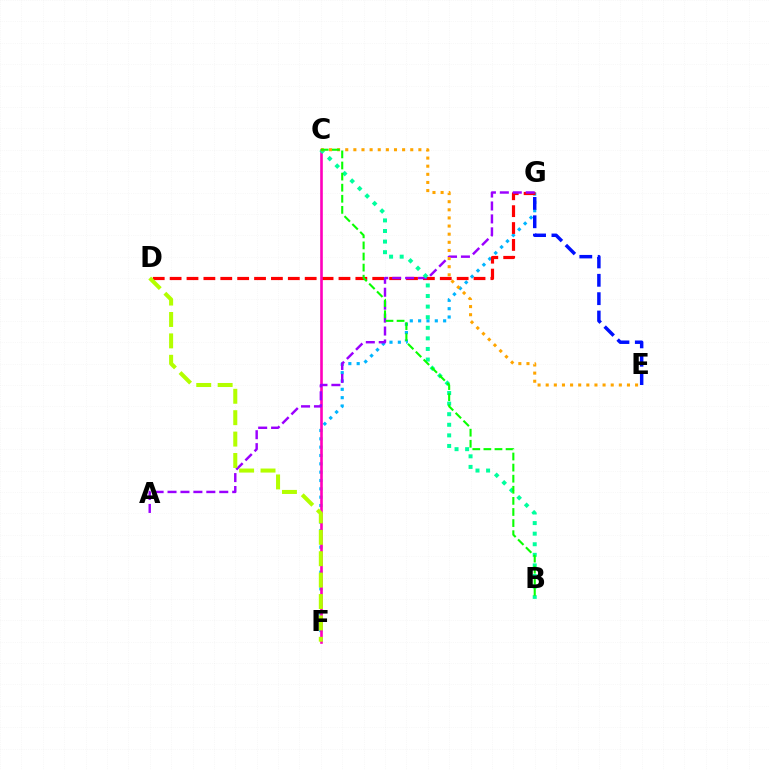{('F', 'G'): [{'color': '#00b5ff', 'line_style': 'dotted', 'thickness': 2.26}], ('E', 'G'): [{'color': '#0010ff', 'line_style': 'dashed', 'thickness': 2.49}], ('D', 'G'): [{'color': '#ff0000', 'line_style': 'dashed', 'thickness': 2.29}], ('C', 'F'): [{'color': '#ff00bd', 'line_style': 'solid', 'thickness': 1.89}], ('A', 'G'): [{'color': '#9b00ff', 'line_style': 'dashed', 'thickness': 1.76}], ('D', 'F'): [{'color': '#b3ff00', 'line_style': 'dashed', 'thickness': 2.91}], ('B', 'C'): [{'color': '#00ff9d', 'line_style': 'dotted', 'thickness': 2.88}, {'color': '#08ff00', 'line_style': 'dashed', 'thickness': 1.51}], ('C', 'E'): [{'color': '#ffa500', 'line_style': 'dotted', 'thickness': 2.21}]}